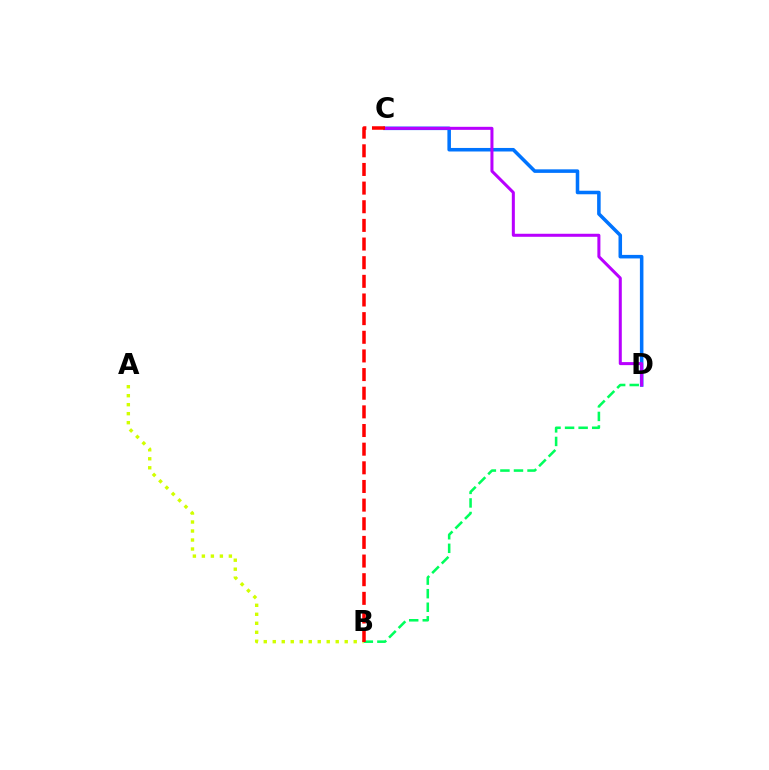{('B', 'D'): [{'color': '#00ff5c', 'line_style': 'dashed', 'thickness': 1.84}], ('C', 'D'): [{'color': '#0074ff', 'line_style': 'solid', 'thickness': 2.55}, {'color': '#b900ff', 'line_style': 'solid', 'thickness': 2.18}], ('A', 'B'): [{'color': '#d1ff00', 'line_style': 'dotted', 'thickness': 2.44}], ('B', 'C'): [{'color': '#ff0000', 'line_style': 'dashed', 'thickness': 2.53}]}